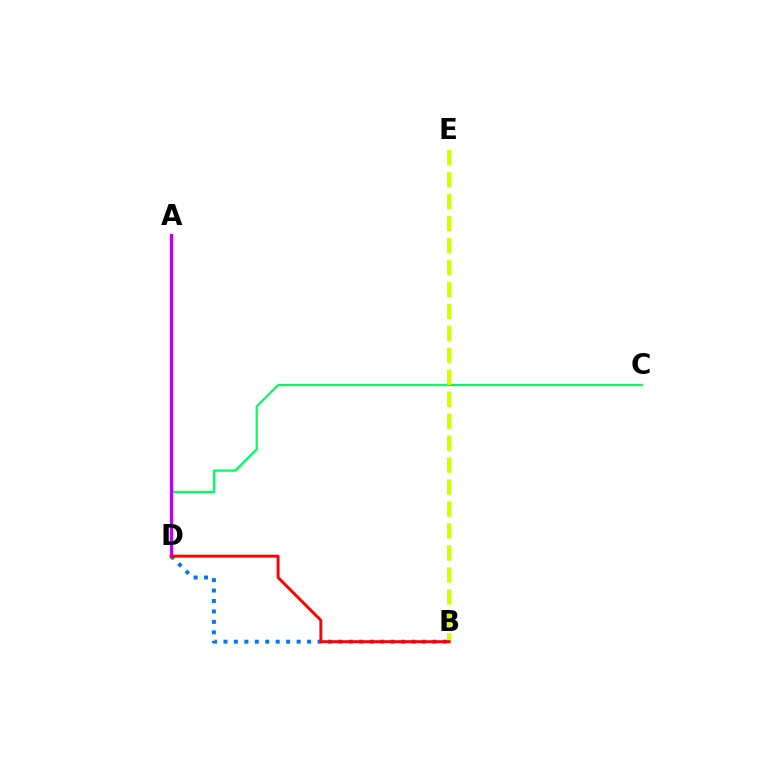{('C', 'D'): [{'color': '#00ff5c', 'line_style': 'solid', 'thickness': 1.6}], ('A', 'D'): [{'color': '#b900ff', 'line_style': 'solid', 'thickness': 2.28}], ('B', 'E'): [{'color': '#d1ff00', 'line_style': 'dashed', 'thickness': 2.98}], ('B', 'D'): [{'color': '#0074ff', 'line_style': 'dotted', 'thickness': 2.84}, {'color': '#ff0000', 'line_style': 'solid', 'thickness': 2.1}]}